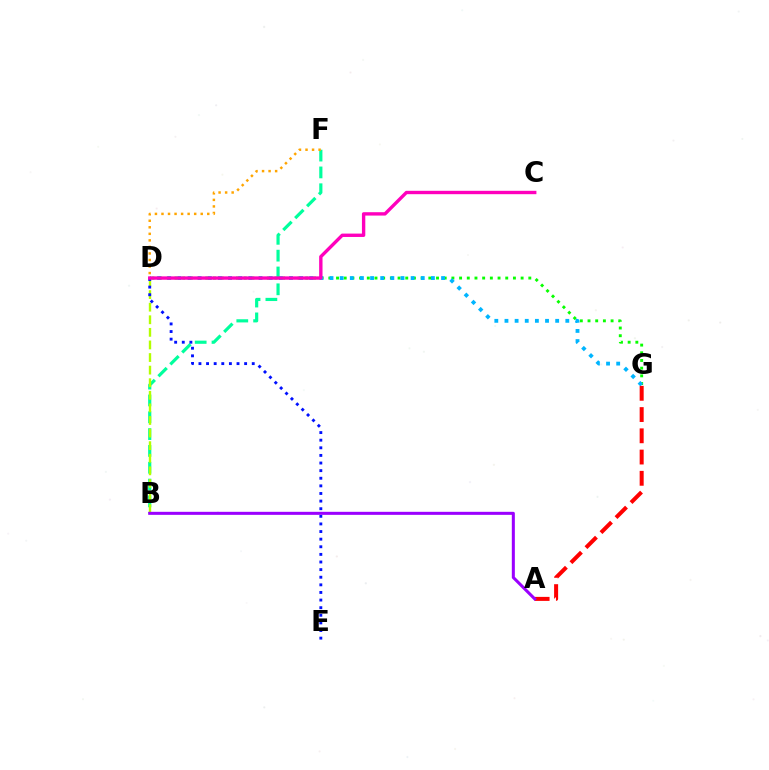{('D', 'G'): [{'color': '#08ff00', 'line_style': 'dotted', 'thickness': 2.09}, {'color': '#00b5ff', 'line_style': 'dotted', 'thickness': 2.76}], ('B', 'F'): [{'color': '#00ff9d', 'line_style': 'dashed', 'thickness': 2.29}], ('A', 'G'): [{'color': '#ff0000', 'line_style': 'dashed', 'thickness': 2.89}], ('B', 'D'): [{'color': '#b3ff00', 'line_style': 'dashed', 'thickness': 1.71}], ('D', 'F'): [{'color': '#ffa500', 'line_style': 'dotted', 'thickness': 1.78}], ('D', 'E'): [{'color': '#0010ff', 'line_style': 'dotted', 'thickness': 2.07}], ('A', 'B'): [{'color': '#9b00ff', 'line_style': 'solid', 'thickness': 2.19}], ('C', 'D'): [{'color': '#ff00bd', 'line_style': 'solid', 'thickness': 2.43}]}